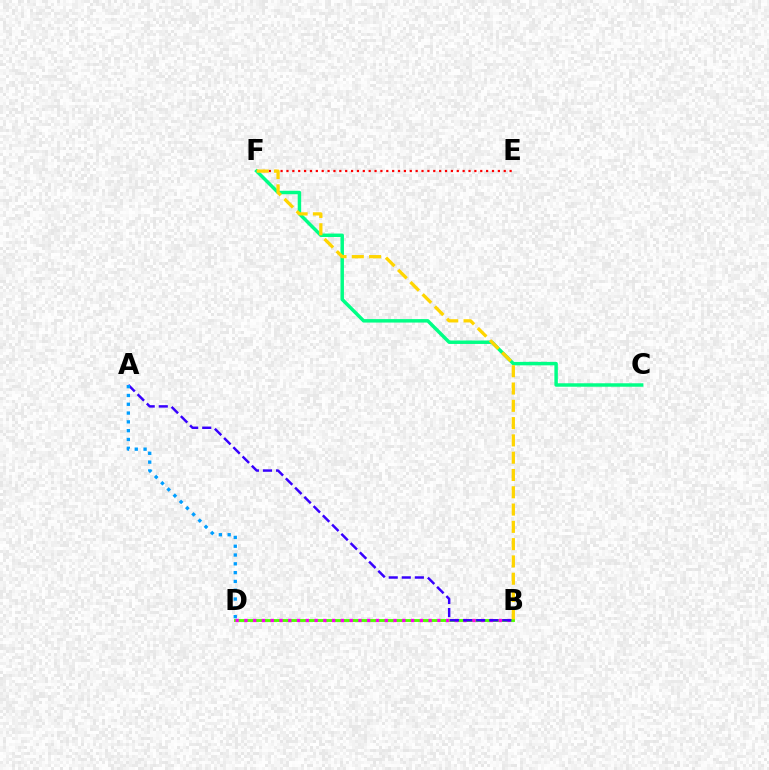{('B', 'D'): [{'color': '#4fff00', 'line_style': 'solid', 'thickness': 2.07}, {'color': '#ff00ed', 'line_style': 'dotted', 'thickness': 2.38}], ('E', 'F'): [{'color': '#ff0000', 'line_style': 'dotted', 'thickness': 1.6}], ('C', 'F'): [{'color': '#00ff86', 'line_style': 'solid', 'thickness': 2.49}], ('B', 'F'): [{'color': '#ffd500', 'line_style': 'dashed', 'thickness': 2.35}], ('A', 'B'): [{'color': '#3700ff', 'line_style': 'dashed', 'thickness': 1.78}], ('A', 'D'): [{'color': '#009eff', 'line_style': 'dotted', 'thickness': 2.39}]}